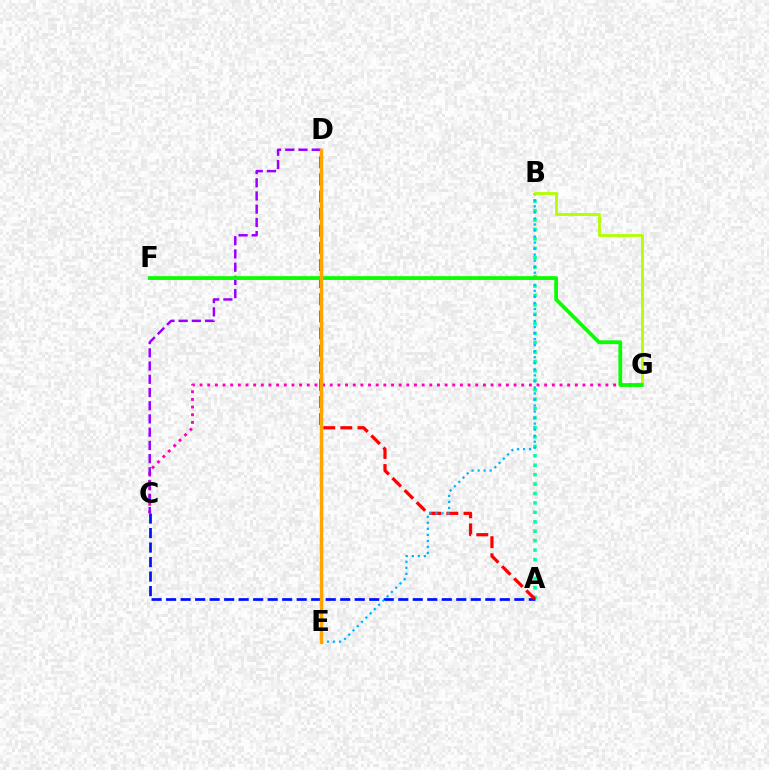{('A', 'B'): [{'color': '#00ff9d', 'line_style': 'dotted', 'thickness': 2.56}], ('C', 'G'): [{'color': '#ff00bd', 'line_style': 'dotted', 'thickness': 2.08}], ('C', 'D'): [{'color': '#9b00ff', 'line_style': 'dashed', 'thickness': 1.8}], ('A', 'C'): [{'color': '#0010ff', 'line_style': 'dashed', 'thickness': 1.97}], ('A', 'D'): [{'color': '#ff0000', 'line_style': 'dashed', 'thickness': 2.32}], ('B', 'E'): [{'color': '#00b5ff', 'line_style': 'dotted', 'thickness': 1.64}], ('B', 'G'): [{'color': '#b3ff00', 'line_style': 'solid', 'thickness': 2.03}], ('F', 'G'): [{'color': '#08ff00', 'line_style': 'solid', 'thickness': 2.73}], ('D', 'E'): [{'color': '#ffa500', 'line_style': 'solid', 'thickness': 2.47}]}